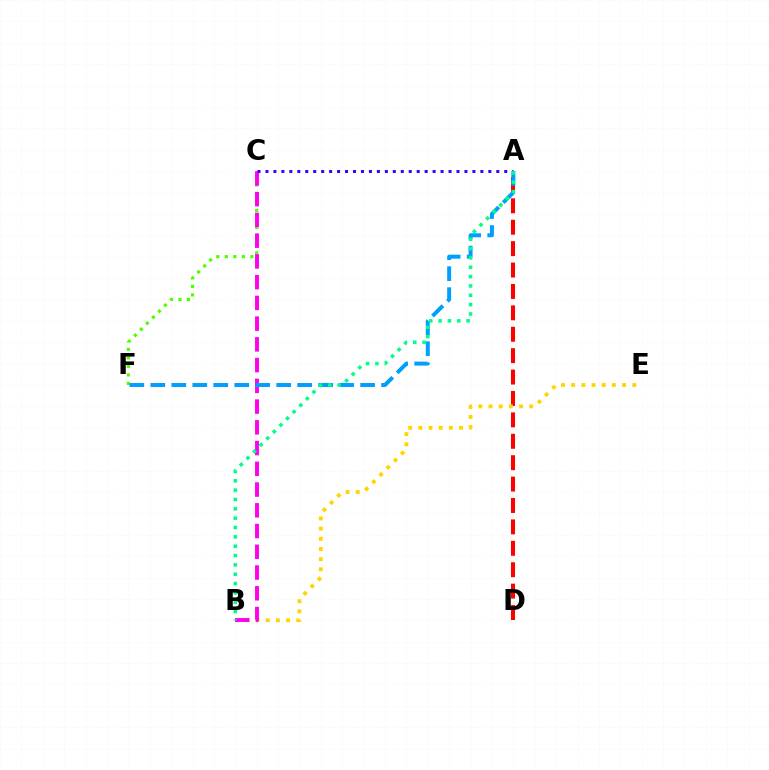{('A', 'D'): [{'color': '#ff0000', 'line_style': 'dashed', 'thickness': 2.91}], ('C', 'F'): [{'color': '#4fff00', 'line_style': 'dotted', 'thickness': 2.31}], ('B', 'E'): [{'color': '#ffd500', 'line_style': 'dotted', 'thickness': 2.76}], ('B', 'C'): [{'color': '#ff00ed', 'line_style': 'dashed', 'thickness': 2.82}], ('A', 'F'): [{'color': '#009eff', 'line_style': 'dashed', 'thickness': 2.85}], ('A', 'C'): [{'color': '#3700ff', 'line_style': 'dotted', 'thickness': 2.16}], ('A', 'B'): [{'color': '#00ff86', 'line_style': 'dotted', 'thickness': 2.54}]}